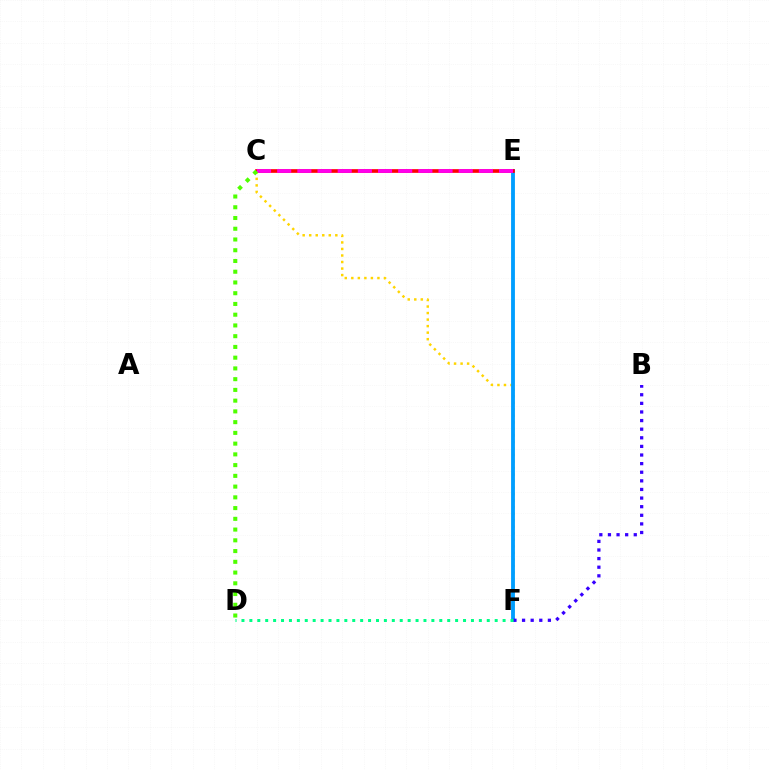{('C', 'F'): [{'color': '#ffd500', 'line_style': 'dotted', 'thickness': 1.77}], ('E', 'F'): [{'color': '#009eff', 'line_style': 'solid', 'thickness': 2.77}], ('B', 'F'): [{'color': '#3700ff', 'line_style': 'dotted', 'thickness': 2.34}], ('C', 'E'): [{'color': '#ff0000', 'line_style': 'solid', 'thickness': 2.64}, {'color': '#ff00ed', 'line_style': 'dashed', 'thickness': 2.74}], ('C', 'D'): [{'color': '#4fff00', 'line_style': 'dotted', 'thickness': 2.92}], ('D', 'F'): [{'color': '#00ff86', 'line_style': 'dotted', 'thickness': 2.15}]}